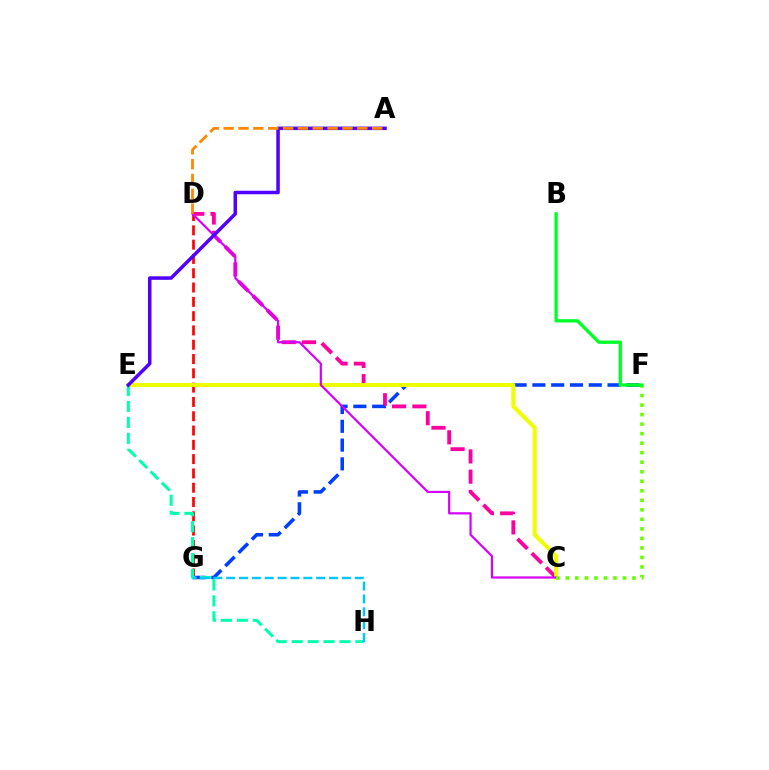{('D', 'G'): [{'color': '#ff0000', 'line_style': 'dashed', 'thickness': 1.94}], ('C', 'D'): [{'color': '#ff00a0', 'line_style': 'dashed', 'thickness': 2.75}, {'color': '#d600ff', 'line_style': 'solid', 'thickness': 1.59}], ('F', 'G'): [{'color': '#003fff', 'line_style': 'dashed', 'thickness': 2.55}], ('C', 'E'): [{'color': '#eeff00', 'line_style': 'solid', 'thickness': 2.92}], ('C', 'F'): [{'color': '#66ff00', 'line_style': 'dotted', 'thickness': 2.59}], ('E', 'H'): [{'color': '#00ffaf', 'line_style': 'dashed', 'thickness': 2.16}], ('B', 'F'): [{'color': '#00ff27', 'line_style': 'solid', 'thickness': 2.38}], ('G', 'H'): [{'color': '#00c7ff', 'line_style': 'dashed', 'thickness': 1.75}], ('A', 'E'): [{'color': '#4f00ff', 'line_style': 'solid', 'thickness': 2.52}], ('A', 'D'): [{'color': '#ff8800', 'line_style': 'dashed', 'thickness': 2.02}]}